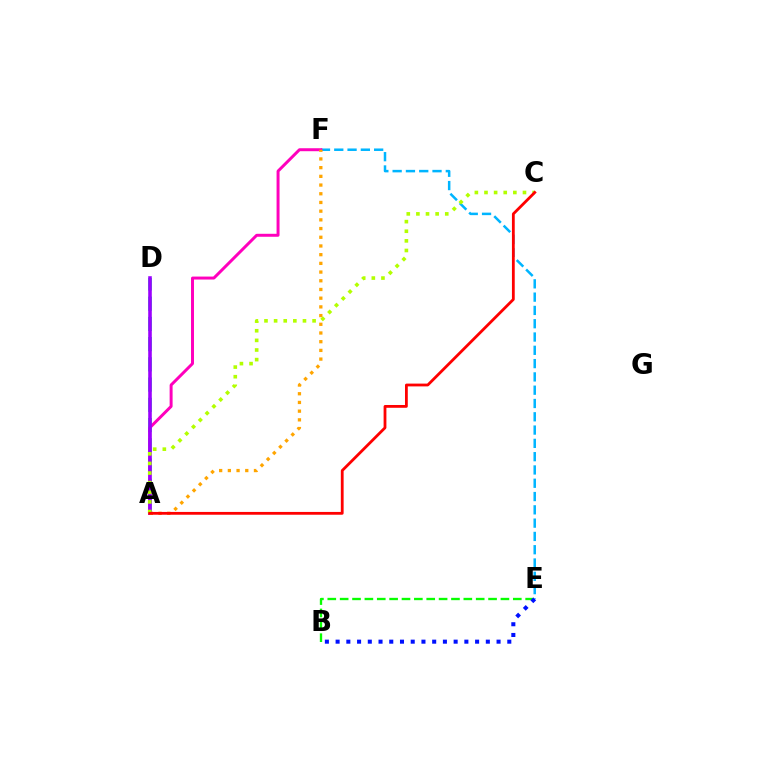{('A', 'D'): [{'color': '#00ff9d', 'line_style': 'dashed', 'thickness': 2.75}, {'color': '#9b00ff', 'line_style': 'solid', 'thickness': 2.58}], ('E', 'F'): [{'color': '#00b5ff', 'line_style': 'dashed', 'thickness': 1.81}], ('B', 'E'): [{'color': '#08ff00', 'line_style': 'dashed', 'thickness': 1.68}, {'color': '#0010ff', 'line_style': 'dotted', 'thickness': 2.92}], ('A', 'F'): [{'color': '#ff00bd', 'line_style': 'solid', 'thickness': 2.14}, {'color': '#ffa500', 'line_style': 'dotted', 'thickness': 2.36}], ('A', 'C'): [{'color': '#b3ff00', 'line_style': 'dotted', 'thickness': 2.61}, {'color': '#ff0000', 'line_style': 'solid', 'thickness': 2.01}]}